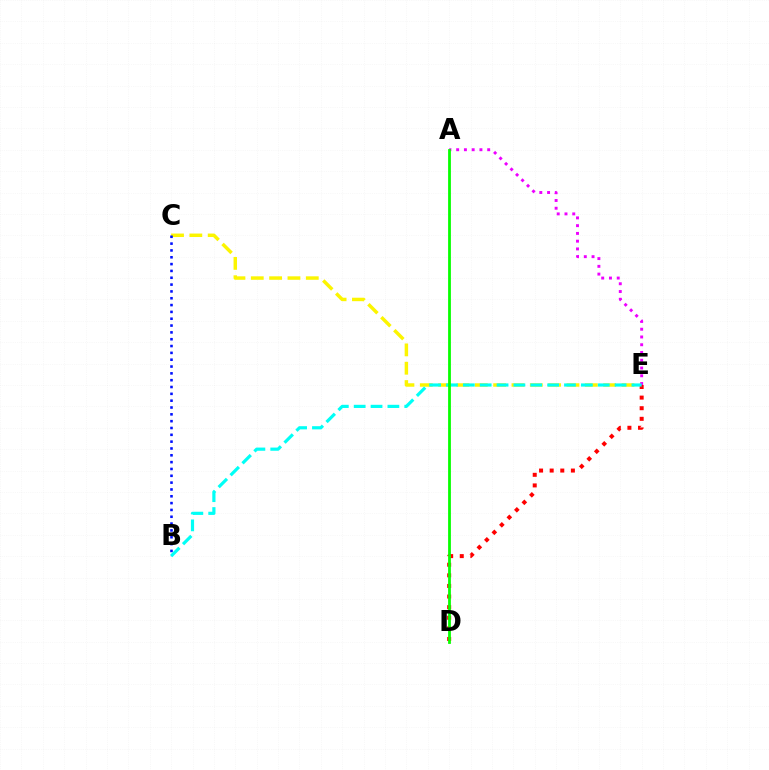{('C', 'E'): [{'color': '#fcf500', 'line_style': 'dashed', 'thickness': 2.49}], ('A', 'E'): [{'color': '#ee00ff', 'line_style': 'dotted', 'thickness': 2.11}], ('D', 'E'): [{'color': '#ff0000', 'line_style': 'dotted', 'thickness': 2.88}], ('B', 'C'): [{'color': '#0010ff', 'line_style': 'dotted', 'thickness': 1.86}], ('B', 'E'): [{'color': '#00fff6', 'line_style': 'dashed', 'thickness': 2.29}], ('A', 'D'): [{'color': '#08ff00', 'line_style': 'solid', 'thickness': 2.01}]}